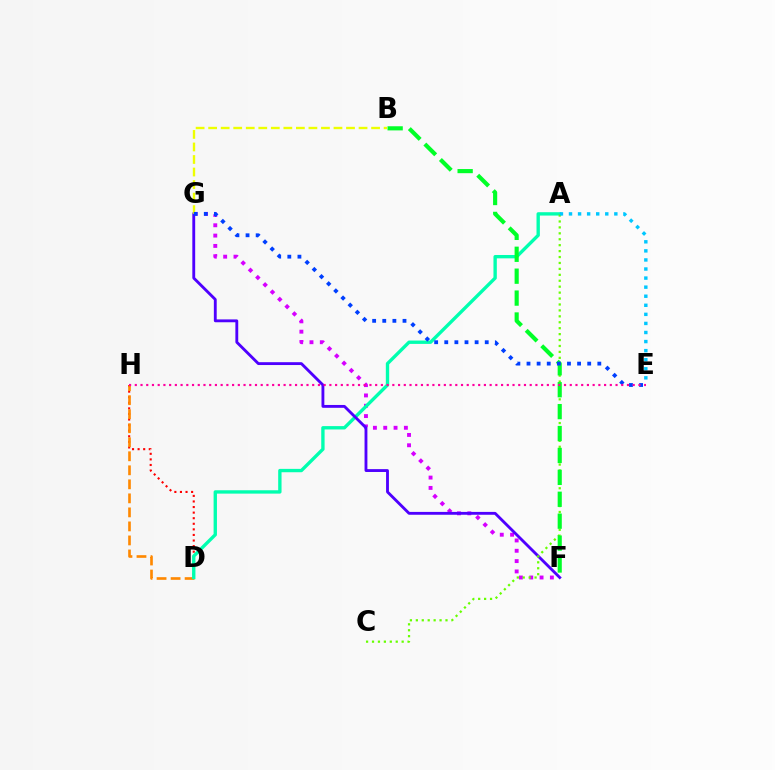{('D', 'H'): [{'color': '#ff0000', 'line_style': 'dotted', 'thickness': 1.52}, {'color': '#ff8800', 'line_style': 'dashed', 'thickness': 1.91}], ('F', 'G'): [{'color': '#d600ff', 'line_style': 'dotted', 'thickness': 2.8}, {'color': '#4f00ff', 'line_style': 'solid', 'thickness': 2.05}], ('A', 'D'): [{'color': '#00ffaf', 'line_style': 'solid', 'thickness': 2.42}], ('B', 'G'): [{'color': '#eeff00', 'line_style': 'dashed', 'thickness': 1.7}], ('A', 'C'): [{'color': '#66ff00', 'line_style': 'dotted', 'thickness': 1.61}], ('B', 'F'): [{'color': '#00ff27', 'line_style': 'dashed', 'thickness': 2.98}], ('A', 'E'): [{'color': '#00c7ff', 'line_style': 'dotted', 'thickness': 2.46}], ('E', 'G'): [{'color': '#003fff', 'line_style': 'dotted', 'thickness': 2.75}], ('E', 'H'): [{'color': '#ff00a0', 'line_style': 'dotted', 'thickness': 1.55}]}